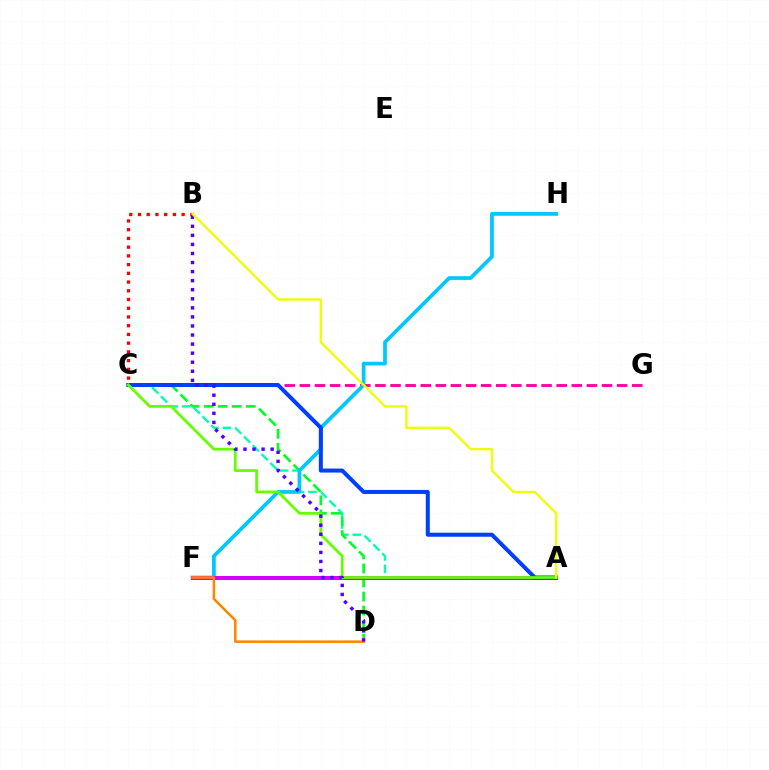{('A', 'C'): [{'color': '#00ffaf', 'line_style': 'dashed', 'thickness': 1.69}, {'color': '#003fff', 'line_style': 'solid', 'thickness': 2.89}, {'color': '#66ff00', 'line_style': 'solid', 'thickness': 1.99}], ('C', 'G'): [{'color': '#ff00a0', 'line_style': 'dashed', 'thickness': 2.05}], ('B', 'C'): [{'color': '#ff0000', 'line_style': 'dotted', 'thickness': 2.37}], ('C', 'D'): [{'color': '#00ff27', 'line_style': 'dashed', 'thickness': 1.91}], ('F', 'H'): [{'color': '#00c7ff', 'line_style': 'solid', 'thickness': 2.68}], ('A', 'F'): [{'color': '#d600ff', 'line_style': 'solid', 'thickness': 2.86}], ('D', 'F'): [{'color': '#ff8800', 'line_style': 'solid', 'thickness': 1.84}], ('B', 'D'): [{'color': '#4f00ff', 'line_style': 'dotted', 'thickness': 2.46}], ('A', 'B'): [{'color': '#eeff00', 'line_style': 'solid', 'thickness': 1.67}]}